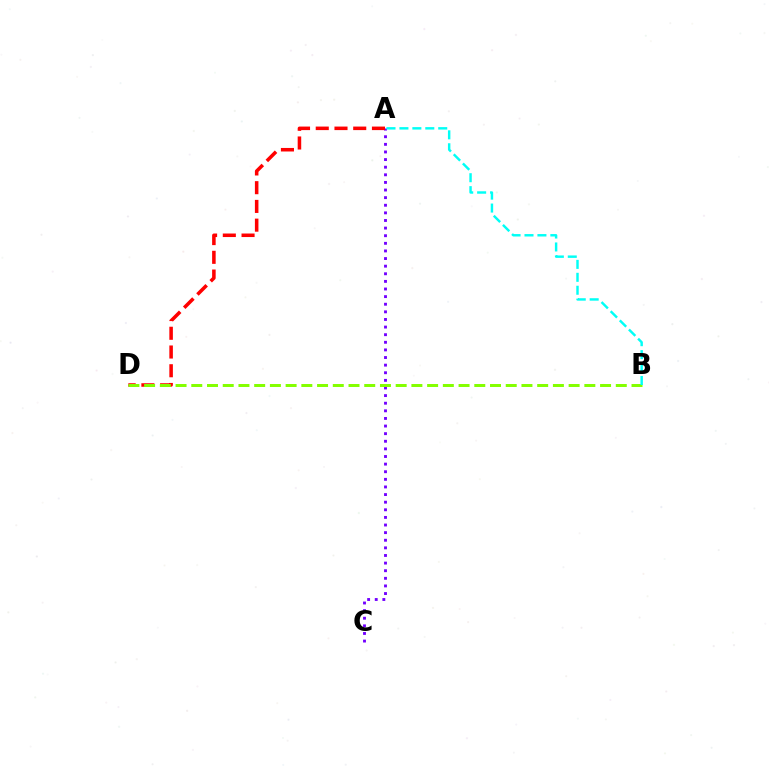{('A', 'C'): [{'color': '#7200ff', 'line_style': 'dotted', 'thickness': 2.07}], ('A', 'D'): [{'color': '#ff0000', 'line_style': 'dashed', 'thickness': 2.55}], ('B', 'D'): [{'color': '#84ff00', 'line_style': 'dashed', 'thickness': 2.14}], ('A', 'B'): [{'color': '#00fff6', 'line_style': 'dashed', 'thickness': 1.76}]}